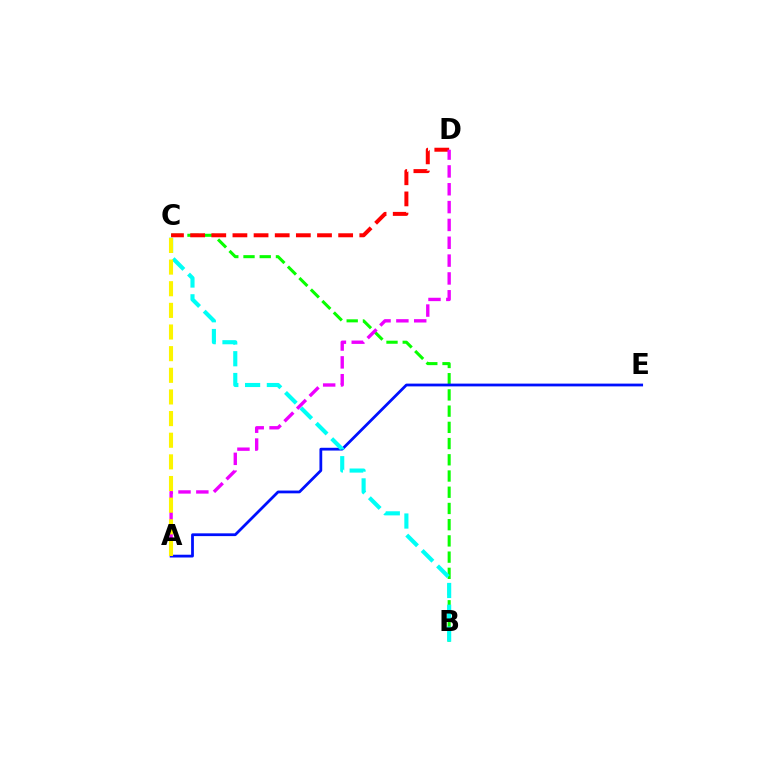{('B', 'C'): [{'color': '#08ff00', 'line_style': 'dashed', 'thickness': 2.2}, {'color': '#00fff6', 'line_style': 'dashed', 'thickness': 2.96}], ('A', 'E'): [{'color': '#0010ff', 'line_style': 'solid', 'thickness': 2.0}], ('C', 'D'): [{'color': '#ff0000', 'line_style': 'dashed', 'thickness': 2.87}], ('A', 'D'): [{'color': '#ee00ff', 'line_style': 'dashed', 'thickness': 2.42}], ('A', 'C'): [{'color': '#fcf500', 'line_style': 'dashed', 'thickness': 2.94}]}